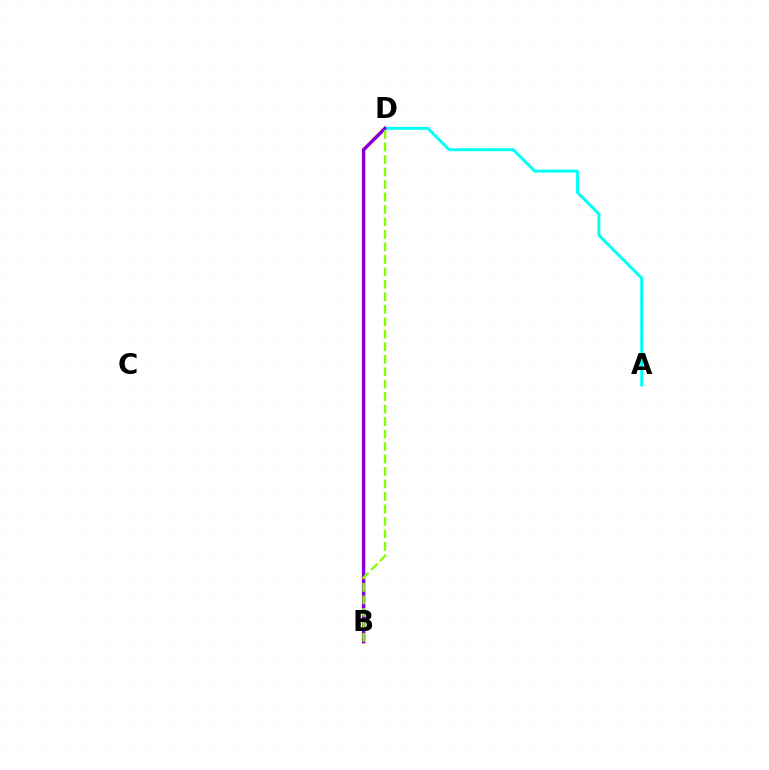{('B', 'D'): [{'color': '#ff0000', 'line_style': 'solid', 'thickness': 2.47}, {'color': '#7200ff', 'line_style': 'solid', 'thickness': 1.98}, {'color': '#84ff00', 'line_style': 'dashed', 'thickness': 1.7}], ('A', 'D'): [{'color': '#00fff6', 'line_style': 'solid', 'thickness': 2.1}]}